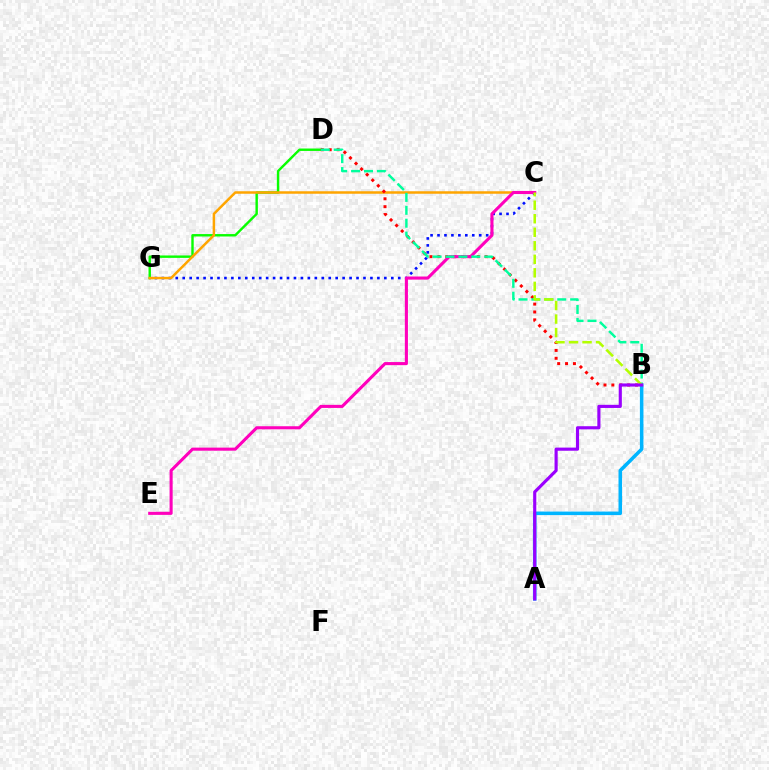{('C', 'G'): [{'color': '#0010ff', 'line_style': 'dotted', 'thickness': 1.89}, {'color': '#ffa500', 'line_style': 'solid', 'thickness': 1.8}], ('D', 'G'): [{'color': '#08ff00', 'line_style': 'solid', 'thickness': 1.74}], ('A', 'B'): [{'color': '#00b5ff', 'line_style': 'solid', 'thickness': 2.55}, {'color': '#9b00ff', 'line_style': 'solid', 'thickness': 2.26}], ('B', 'D'): [{'color': '#ff0000', 'line_style': 'dotted', 'thickness': 2.14}, {'color': '#00ff9d', 'line_style': 'dashed', 'thickness': 1.75}], ('C', 'E'): [{'color': '#ff00bd', 'line_style': 'solid', 'thickness': 2.22}], ('B', 'C'): [{'color': '#b3ff00', 'line_style': 'dashed', 'thickness': 1.84}]}